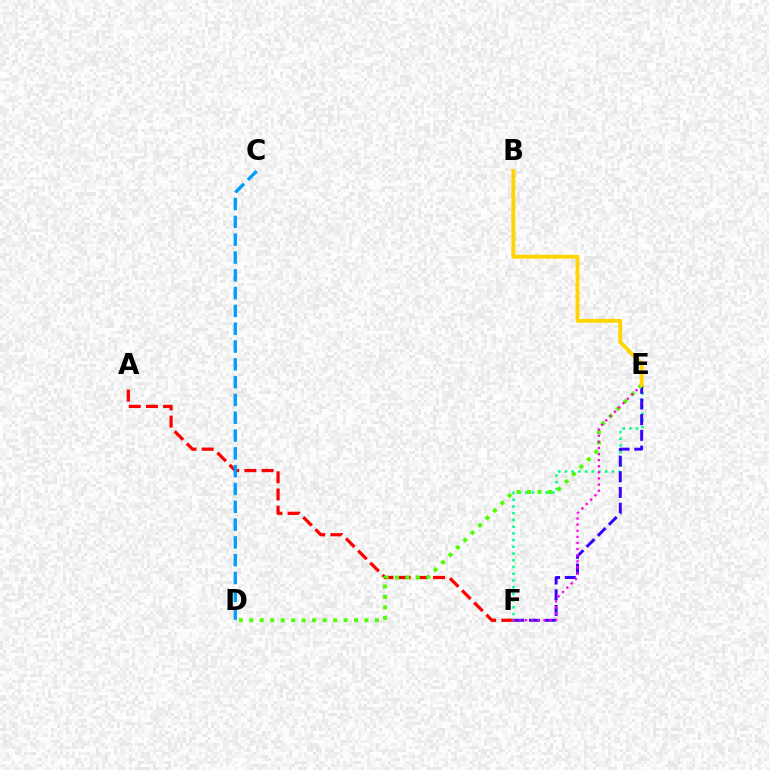{('A', 'F'): [{'color': '#ff0000', 'line_style': 'dashed', 'thickness': 2.34}], ('E', 'F'): [{'color': '#00ff86', 'line_style': 'dotted', 'thickness': 1.83}, {'color': '#3700ff', 'line_style': 'dashed', 'thickness': 2.13}, {'color': '#ff00ed', 'line_style': 'dotted', 'thickness': 1.66}], ('D', 'E'): [{'color': '#4fff00', 'line_style': 'dotted', 'thickness': 2.84}], ('C', 'D'): [{'color': '#009eff', 'line_style': 'dashed', 'thickness': 2.42}], ('B', 'E'): [{'color': '#ffd500', 'line_style': 'solid', 'thickness': 2.8}]}